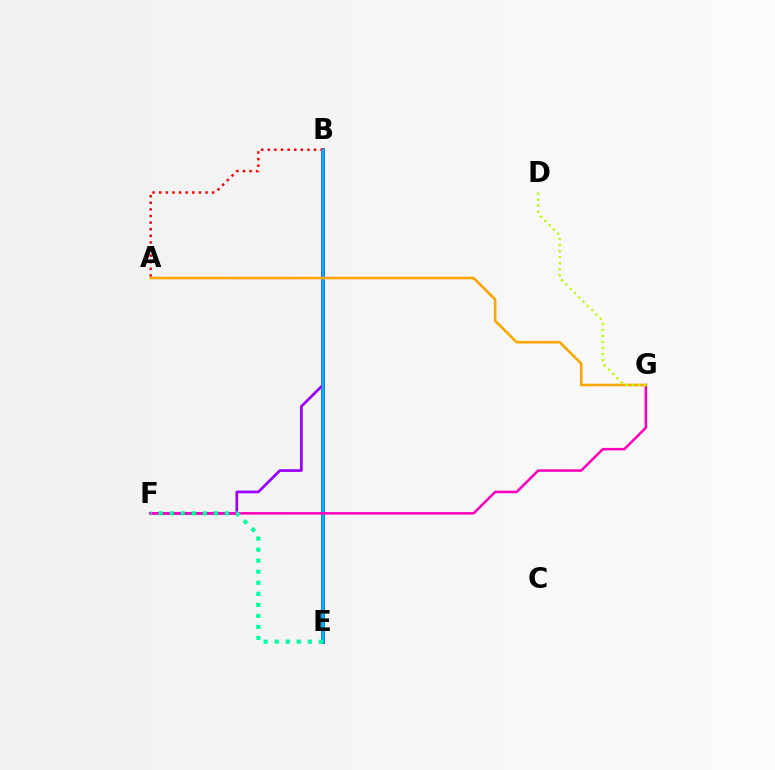{('B', 'E'): [{'color': '#0010ff', 'line_style': 'solid', 'thickness': 2.52}, {'color': '#08ff00', 'line_style': 'solid', 'thickness': 1.73}, {'color': '#00b5ff', 'line_style': 'solid', 'thickness': 1.79}], ('B', 'F'): [{'color': '#9b00ff', 'line_style': 'solid', 'thickness': 1.96}], ('A', 'B'): [{'color': '#ff0000', 'line_style': 'dotted', 'thickness': 1.8}], ('F', 'G'): [{'color': '#ff00bd', 'line_style': 'solid', 'thickness': 1.82}], ('A', 'G'): [{'color': '#ffa500', 'line_style': 'solid', 'thickness': 1.87}], ('E', 'F'): [{'color': '#00ff9d', 'line_style': 'dotted', 'thickness': 3.0}], ('D', 'G'): [{'color': '#b3ff00', 'line_style': 'dotted', 'thickness': 1.64}]}